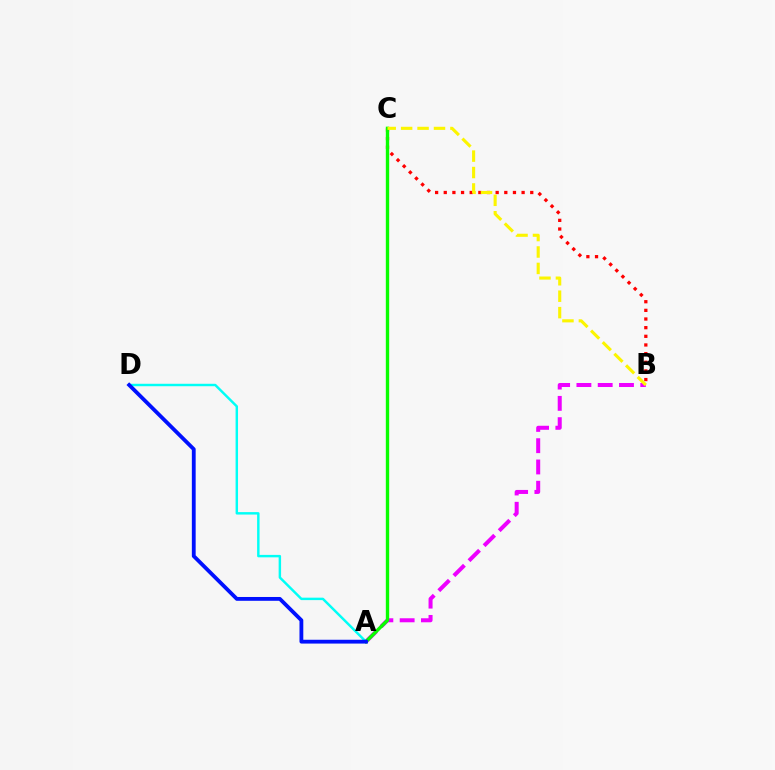{('A', 'B'): [{'color': '#ee00ff', 'line_style': 'dashed', 'thickness': 2.89}], ('A', 'D'): [{'color': '#00fff6', 'line_style': 'solid', 'thickness': 1.76}, {'color': '#0010ff', 'line_style': 'solid', 'thickness': 2.75}], ('B', 'C'): [{'color': '#ff0000', 'line_style': 'dotted', 'thickness': 2.35}, {'color': '#fcf500', 'line_style': 'dashed', 'thickness': 2.23}], ('A', 'C'): [{'color': '#08ff00', 'line_style': 'solid', 'thickness': 2.42}]}